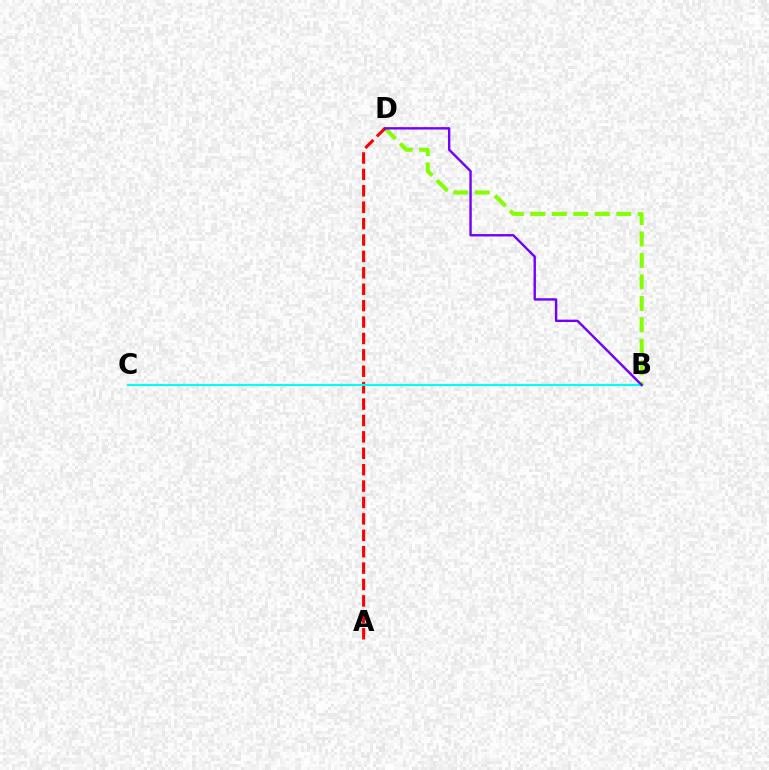{('B', 'D'): [{'color': '#84ff00', 'line_style': 'dashed', 'thickness': 2.92}, {'color': '#7200ff', 'line_style': 'solid', 'thickness': 1.72}], ('A', 'D'): [{'color': '#ff0000', 'line_style': 'dashed', 'thickness': 2.23}], ('B', 'C'): [{'color': '#00fff6', 'line_style': 'solid', 'thickness': 1.51}]}